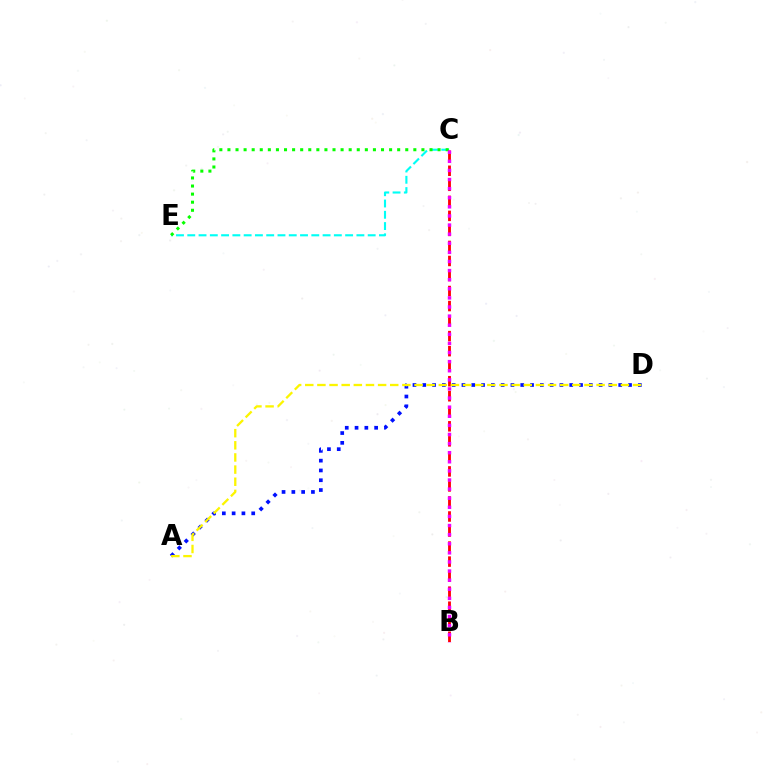{('C', 'E'): [{'color': '#00fff6', 'line_style': 'dashed', 'thickness': 1.53}, {'color': '#08ff00', 'line_style': 'dotted', 'thickness': 2.2}], ('A', 'D'): [{'color': '#0010ff', 'line_style': 'dotted', 'thickness': 2.66}, {'color': '#fcf500', 'line_style': 'dashed', 'thickness': 1.65}], ('B', 'C'): [{'color': '#ff0000', 'line_style': 'dashed', 'thickness': 2.04}, {'color': '#ee00ff', 'line_style': 'dotted', 'thickness': 2.47}]}